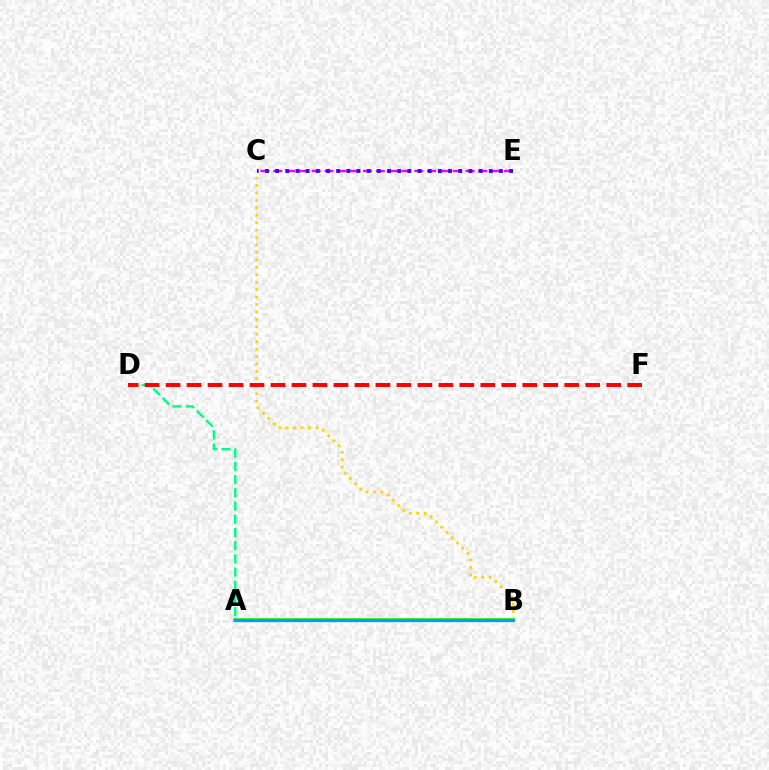{('A', 'D'): [{'color': '#00ff86', 'line_style': 'dashed', 'thickness': 1.8}], ('B', 'C'): [{'color': '#ffd500', 'line_style': 'dotted', 'thickness': 2.02}], ('A', 'B'): [{'color': '#4fff00', 'line_style': 'solid', 'thickness': 2.81}, {'color': '#009eff', 'line_style': 'solid', 'thickness': 2.37}], ('C', 'E'): [{'color': '#ff00ed', 'line_style': 'dashed', 'thickness': 1.74}, {'color': '#3700ff', 'line_style': 'dotted', 'thickness': 2.76}], ('D', 'F'): [{'color': '#ff0000', 'line_style': 'dashed', 'thickness': 2.85}]}